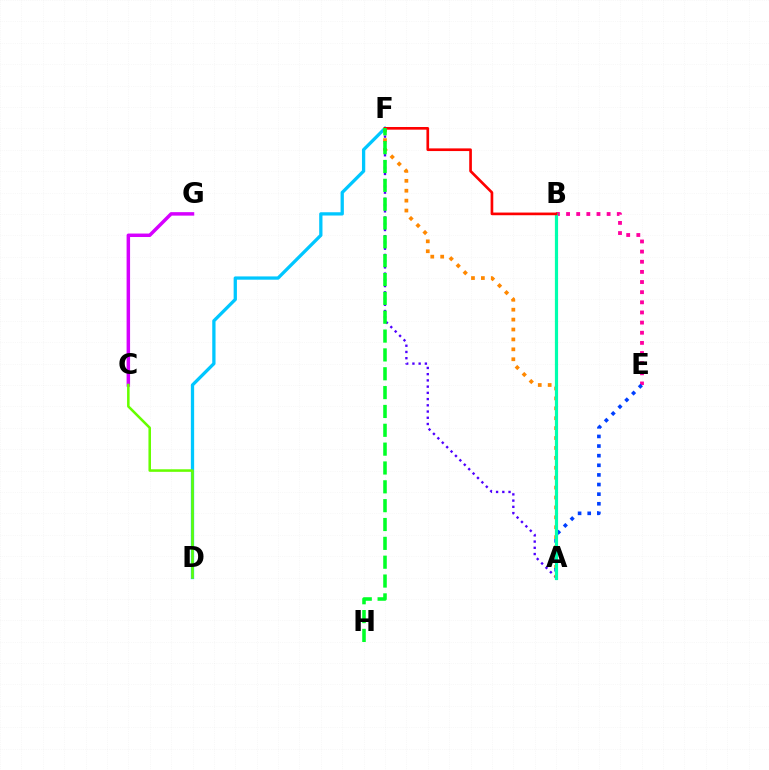{('A', 'F'): [{'color': '#4f00ff', 'line_style': 'dotted', 'thickness': 1.69}, {'color': '#ff8800', 'line_style': 'dotted', 'thickness': 2.69}], ('B', 'E'): [{'color': '#ff00a0', 'line_style': 'dotted', 'thickness': 2.76}], ('D', 'F'): [{'color': '#00c7ff', 'line_style': 'solid', 'thickness': 2.36}], ('C', 'G'): [{'color': '#d600ff', 'line_style': 'solid', 'thickness': 2.5}], ('C', 'D'): [{'color': '#66ff00', 'line_style': 'solid', 'thickness': 1.83}], ('A', 'B'): [{'color': '#eeff00', 'line_style': 'solid', 'thickness': 1.51}, {'color': '#00ffaf', 'line_style': 'solid', 'thickness': 2.28}], ('A', 'E'): [{'color': '#003fff', 'line_style': 'dotted', 'thickness': 2.61}], ('B', 'F'): [{'color': '#ff0000', 'line_style': 'solid', 'thickness': 1.92}], ('F', 'H'): [{'color': '#00ff27', 'line_style': 'dashed', 'thickness': 2.56}]}